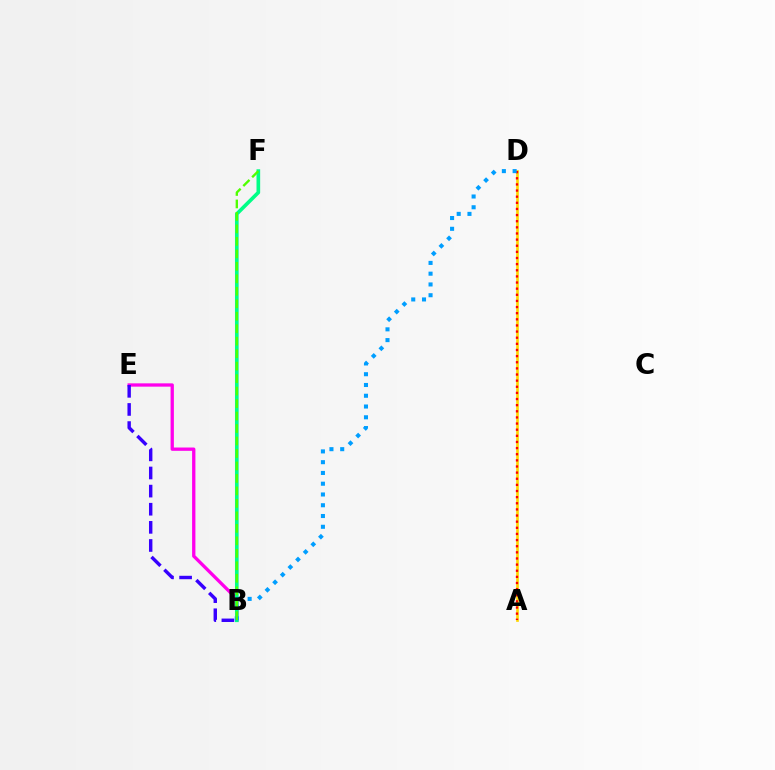{('B', 'E'): [{'color': '#ff00ed', 'line_style': 'solid', 'thickness': 2.38}, {'color': '#3700ff', 'line_style': 'dashed', 'thickness': 2.46}], ('A', 'D'): [{'color': '#ffd500', 'line_style': 'solid', 'thickness': 1.92}, {'color': '#ff0000', 'line_style': 'dotted', 'thickness': 1.67}], ('B', 'F'): [{'color': '#00ff86', 'line_style': 'solid', 'thickness': 2.63}, {'color': '#4fff00', 'line_style': 'dashed', 'thickness': 1.7}], ('B', 'D'): [{'color': '#009eff', 'line_style': 'dotted', 'thickness': 2.93}]}